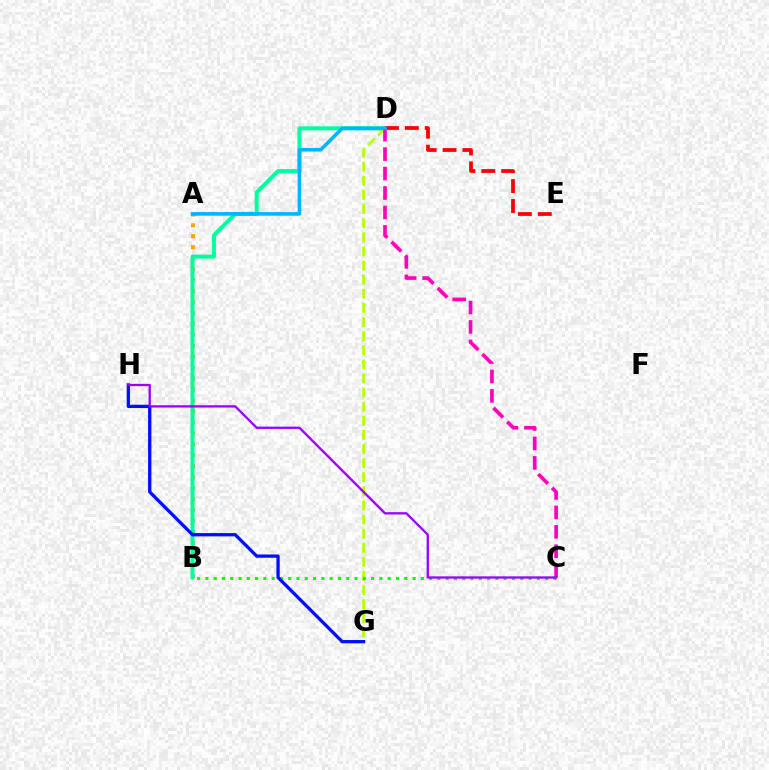{('A', 'B'): [{'color': '#ffa500', 'line_style': 'dotted', 'thickness': 2.98}], ('B', 'D'): [{'color': '#00ff9d', 'line_style': 'solid', 'thickness': 2.9}], ('D', 'G'): [{'color': '#b3ff00', 'line_style': 'dashed', 'thickness': 1.92}], ('C', 'D'): [{'color': '#ff00bd', 'line_style': 'dashed', 'thickness': 2.64}], ('B', 'C'): [{'color': '#08ff00', 'line_style': 'dotted', 'thickness': 2.25}], ('D', 'E'): [{'color': '#ff0000', 'line_style': 'dashed', 'thickness': 2.7}], ('G', 'H'): [{'color': '#0010ff', 'line_style': 'solid', 'thickness': 2.38}], ('A', 'D'): [{'color': '#00b5ff', 'line_style': 'solid', 'thickness': 2.59}], ('C', 'H'): [{'color': '#9b00ff', 'line_style': 'solid', 'thickness': 1.66}]}